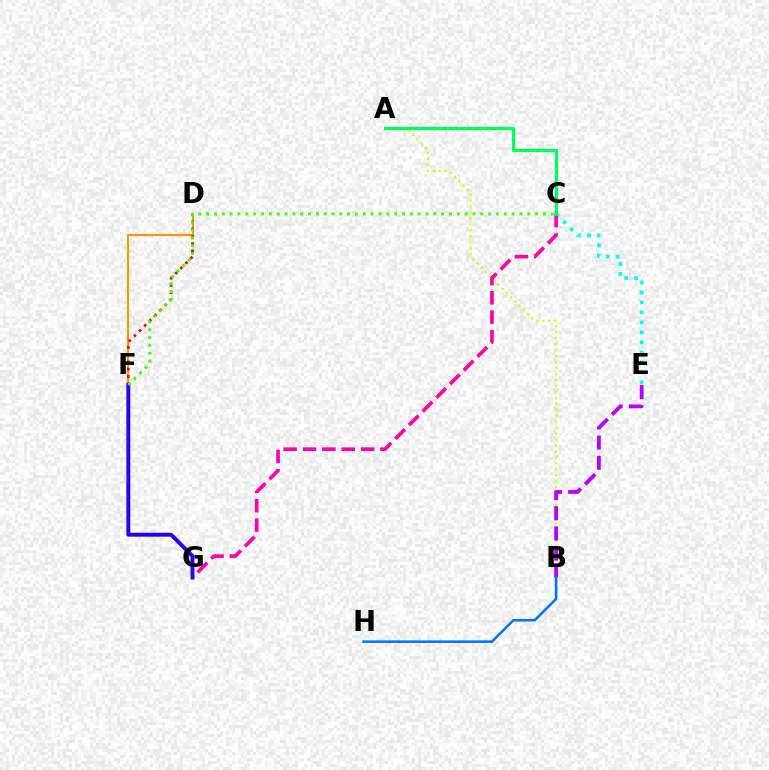{('D', 'F'): [{'color': '#ff9400', 'line_style': 'solid', 'thickness': 1.51}, {'color': '#ff0000', 'line_style': 'dotted', 'thickness': 1.97}], ('A', 'B'): [{'color': '#d1ff00', 'line_style': 'dotted', 'thickness': 1.62}], ('B', 'E'): [{'color': '#b900ff', 'line_style': 'dashed', 'thickness': 2.74}], ('C', 'E'): [{'color': '#00fff6', 'line_style': 'dotted', 'thickness': 2.71}], ('B', 'H'): [{'color': '#0074ff', 'line_style': 'solid', 'thickness': 1.82}], ('C', 'G'): [{'color': '#ff00ac', 'line_style': 'dashed', 'thickness': 2.63}], ('F', 'G'): [{'color': '#2500ff', 'line_style': 'solid', 'thickness': 2.81}], ('C', 'F'): [{'color': '#3dff00', 'line_style': 'dotted', 'thickness': 2.13}], ('A', 'C'): [{'color': '#00ff5c', 'line_style': 'solid', 'thickness': 2.3}]}